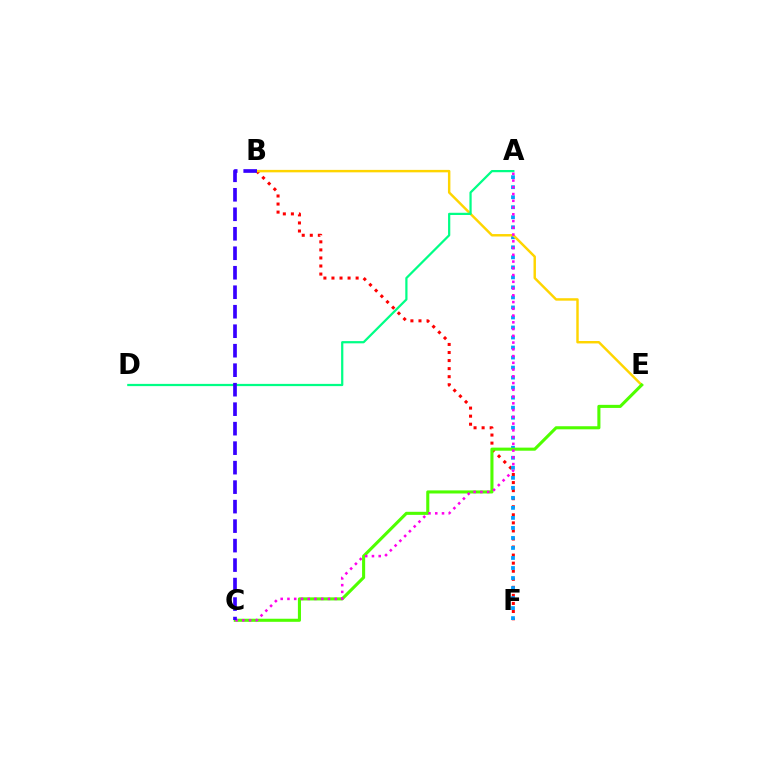{('B', 'F'): [{'color': '#ff0000', 'line_style': 'dotted', 'thickness': 2.19}], ('A', 'F'): [{'color': '#009eff', 'line_style': 'dotted', 'thickness': 2.72}], ('B', 'E'): [{'color': '#ffd500', 'line_style': 'solid', 'thickness': 1.76}], ('A', 'D'): [{'color': '#00ff86', 'line_style': 'solid', 'thickness': 1.61}], ('C', 'E'): [{'color': '#4fff00', 'line_style': 'solid', 'thickness': 2.22}], ('A', 'C'): [{'color': '#ff00ed', 'line_style': 'dotted', 'thickness': 1.83}], ('B', 'C'): [{'color': '#3700ff', 'line_style': 'dashed', 'thickness': 2.65}]}